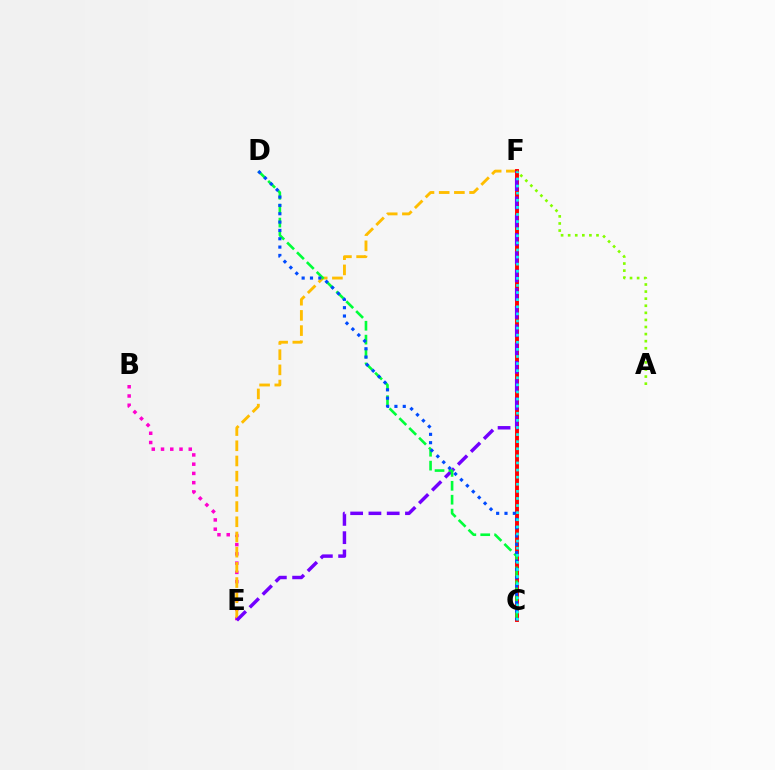{('B', 'E'): [{'color': '#ff00cf', 'line_style': 'dotted', 'thickness': 2.51}], ('E', 'F'): [{'color': '#ffbd00', 'line_style': 'dashed', 'thickness': 2.06}, {'color': '#7200ff', 'line_style': 'dashed', 'thickness': 2.48}], ('C', 'F'): [{'color': '#ff0000', 'line_style': 'solid', 'thickness': 2.81}, {'color': '#00fff6', 'line_style': 'dotted', 'thickness': 1.93}], ('A', 'F'): [{'color': '#84ff00', 'line_style': 'dotted', 'thickness': 1.92}], ('C', 'D'): [{'color': '#00ff39', 'line_style': 'dashed', 'thickness': 1.89}, {'color': '#004bff', 'line_style': 'dotted', 'thickness': 2.27}]}